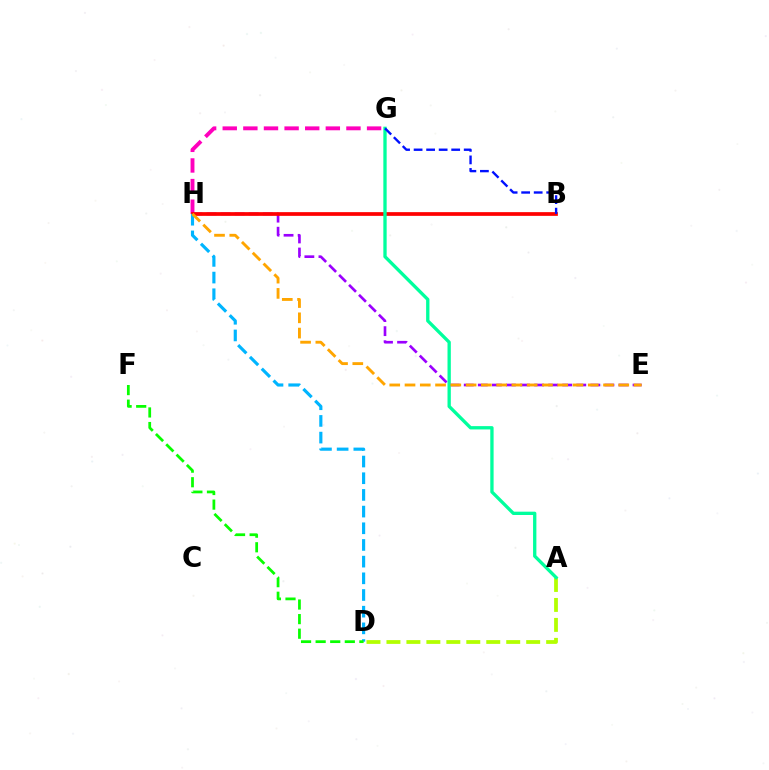{('E', 'H'): [{'color': '#9b00ff', 'line_style': 'dashed', 'thickness': 1.91}, {'color': '#ffa500', 'line_style': 'dashed', 'thickness': 2.07}], ('G', 'H'): [{'color': '#ff00bd', 'line_style': 'dashed', 'thickness': 2.8}], ('B', 'H'): [{'color': '#ff0000', 'line_style': 'solid', 'thickness': 2.68}], ('A', 'D'): [{'color': '#b3ff00', 'line_style': 'dashed', 'thickness': 2.71}], ('D', 'H'): [{'color': '#00b5ff', 'line_style': 'dashed', 'thickness': 2.27}], ('A', 'G'): [{'color': '#00ff9d', 'line_style': 'solid', 'thickness': 2.39}], ('D', 'F'): [{'color': '#08ff00', 'line_style': 'dashed', 'thickness': 1.98}], ('B', 'G'): [{'color': '#0010ff', 'line_style': 'dashed', 'thickness': 1.7}]}